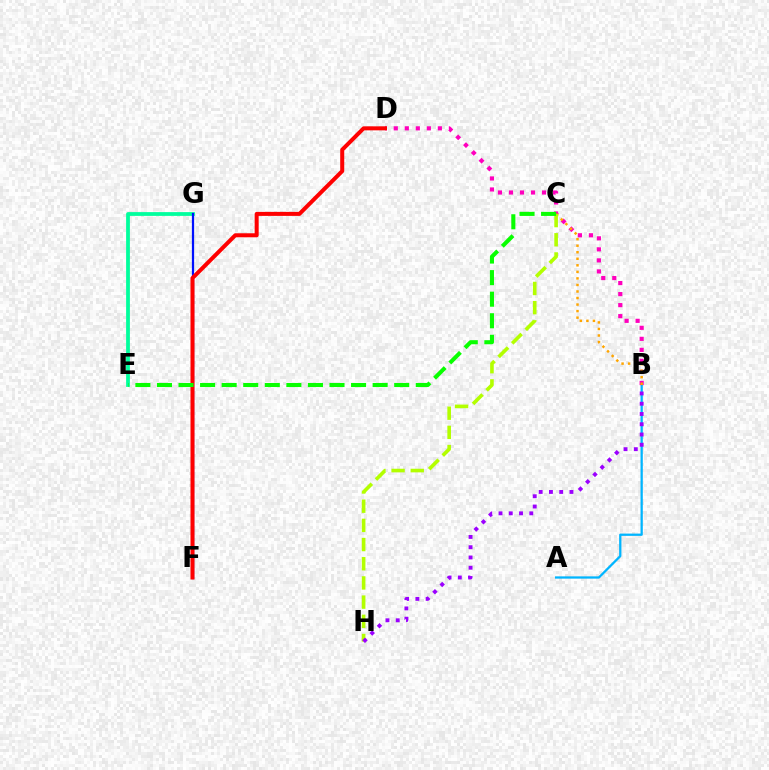{('A', 'B'): [{'color': '#00b5ff', 'line_style': 'solid', 'thickness': 1.64}], ('E', 'G'): [{'color': '#00ff9d', 'line_style': 'solid', 'thickness': 2.71}], ('F', 'G'): [{'color': '#0010ff', 'line_style': 'solid', 'thickness': 1.61}], ('B', 'D'): [{'color': '#ff00bd', 'line_style': 'dotted', 'thickness': 2.99}], ('B', 'C'): [{'color': '#ffa500', 'line_style': 'dotted', 'thickness': 1.78}], ('D', 'F'): [{'color': '#ff0000', 'line_style': 'solid', 'thickness': 2.89}], ('C', 'H'): [{'color': '#b3ff00', 'line_style': 'dashed', 'thickness': 2.61}], ('C', 'E'): [{'color': '#08ff00', 'line_style': 'dashed', 'thickness': 2.93}], ('B', 'H'): [{'color': '#9b00ff', 'line_style': 'dotted', 'thickness': 2.79}]}